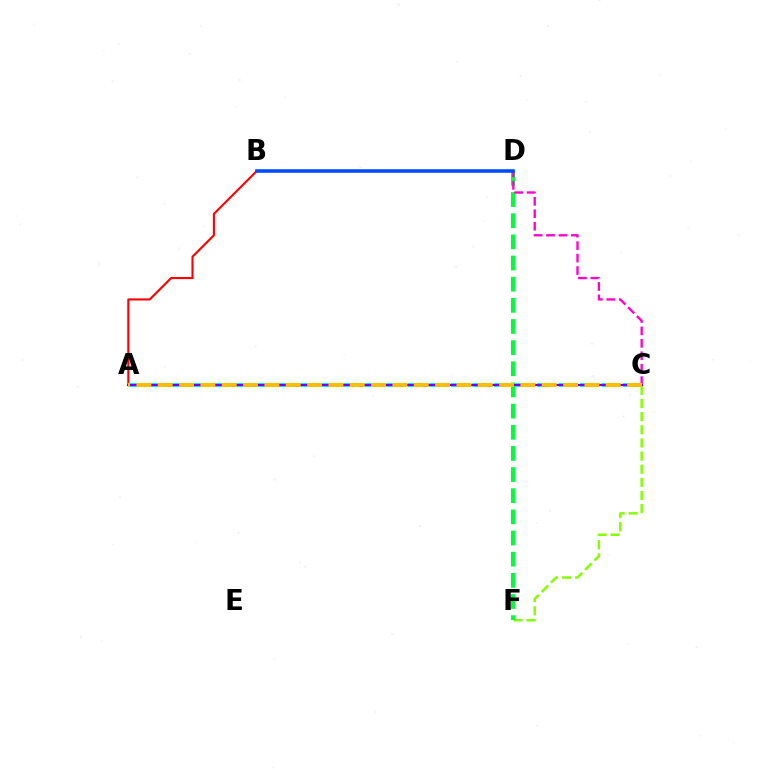{('C', 'F'): [{'color': '#84ff00', 'line_style': 'dashed', 'thickness': 1.79}], ('A', 'B'): [{'color': '#ff0000', 'line_style': 'solid', 'thickness': 1.52}], ('A', 'C'): [{'color': '#00fff6', 'line_style': 'dashed', 'thickness': 2.92}, {'color': '#7200ff', 'line_style': 'solid', 'thickness': 1.58}, {'color': '#ffbd00', 'line_style': 'dashed', 'thickness': 2.9}], ('D', 'F'): [{'color': '#00ff39', 'line_style': 'dashed', 'thickness': 2.87}], ('C', 'D'): [{'color': '#ff00cf', 'line_style': 'dashed', 'thickness': 1.69}], ('B', 'D'): [{'color': '#004bff', 'line_style': 'solid', 'thickness': 2.58}]}